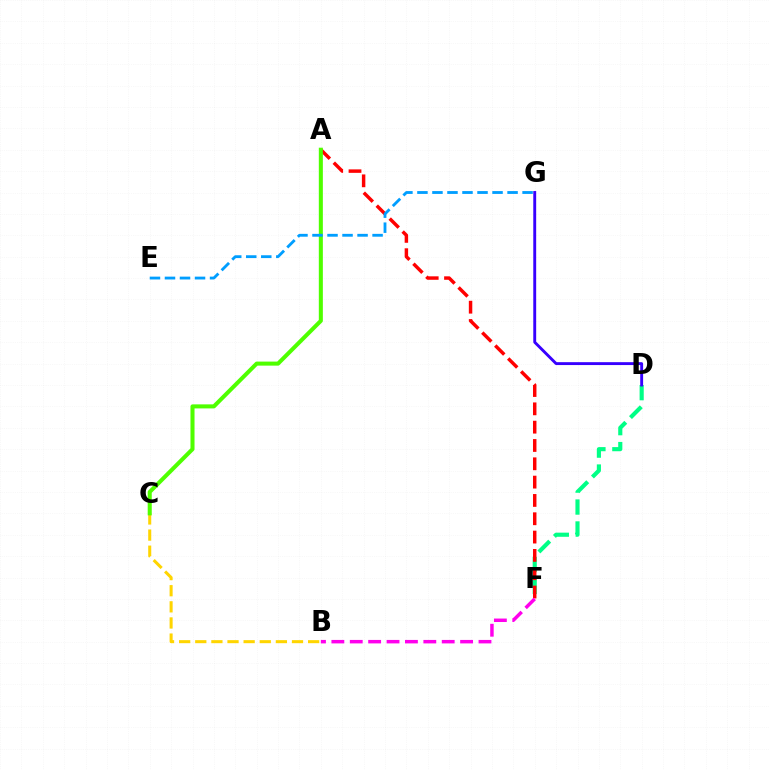{('D', 'F'): [{'color': '#00ff86', 'line_style': 'dashed', 'thickness': 2.98}], ('A', 'F'): [{'color': '#ff0000', 'line_style': 'dashed', 'thickness': 2.49}], ('B', 'C'): [{'color': '#ffd500', 'line_style': 'dashed', 'thickness': 2.19}], ('A', 'C'): [{'color': '#4fff00', 'line_style': 'solid', 'thickness': 2.91}], ('E', 'G'): [{'color': '#009eff', 'line_style': 'dashed', 'thickness': 2.04}], ('B', 'F'): [{'color': '#ff00ed', 'line_style': 'dashed', 'thickness': 2.5}], ('D', 'G'): [{'color': '#3700ff', 'line_style': 'solid', 'thickness': 2.08}]}